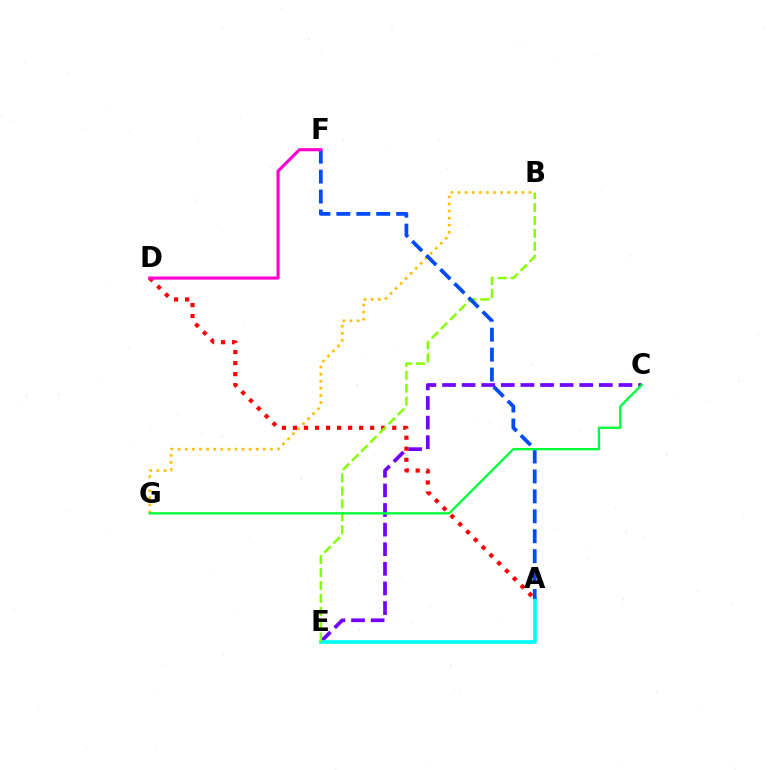{('B', 'G'): [{'color': '#ffbd00', 'line_style': 'dotted', 'thickness': 1.93}], ('C', 'E'): [{'color': '#7200ff', 'line_style': 'dashed', 'thickness': 2.66}], ('A', 'D'): [{'color': '#ff0000', 'line_style': 'dotted', 'thickness': 3.0}], ('A', 'E'): [{'color': '#00fff6', 'line_style': 'solid', 'thickness': 2.65}], ('B', 'E'): [{'color': '#84ff00', 'line_style': 'dashed', 'thickness': 1.76}], ('A', 'F'): [{'color': '#004bff', 'line_style': 'dashed', 'thickness': 2.71}], ('D', 'F'): [{'color': '#ff00cf', 'line_style': 'solid', 'thickness': 2.25}], ('C', 'G'): [{'color': '#00ff39', 'line_style': 'solid', 'thickness': 1.67}]}